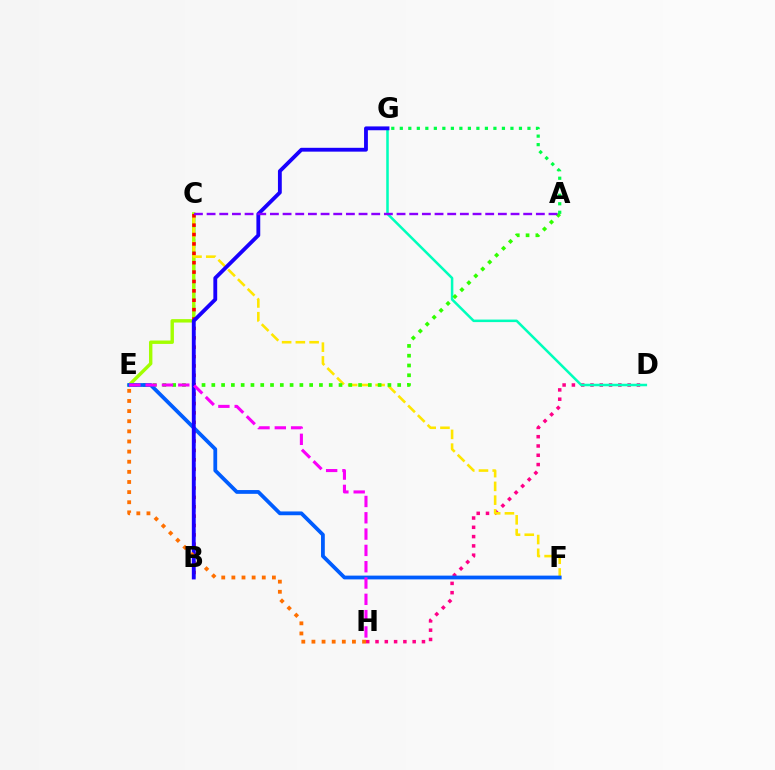{('B', 'C'): [{'color': '#00d3ff', 'line_style': 'dashed', 'thickness': 1.79}, {'color': '#ff0000', 'line_style': 'dotted', 'thickness': 2.55}], ('D', 'H'): [{'color': '#ff0088', 'line_style': 'dotted', 'thickness': 2.52}], ('C', 'E'): [{'color': '#a2ff00', 'line_style': 'solid', 'thickness': 2.46}], ('C', 'F'): [{'color': '#ffe600', 'line_style': 'dashed', 'thickness': 1.87}], ('D', 'G'): [{'color': '#00ffbb', 'line_style': 'solid', 'thickness': 1.82}], ('A', 'E'): [{'color': '#31ff00', 'line_style': 'dotted', 'thickness': 2.66}], ('A', 'G'): [{'color': '#00ff45', 'line_style': 'dotted', 'thickness': 2.31}], ('E', 'F'): [{'color': '#005dff', 'line_style': 'solid', 'thickness': 2.72}], ('B', 'G'): [{'color': '#1900ff', 'line_style': 'solid', 'thickness': 2.76}], ('A', 'C'): [{'color': '#8a00ff', 'line_style': 'dashed', 'thickness': 1.72}], ('E', 'H'): [{'color': '#fa00f9', 'line_style': 'dashed', 'thickness': 2.22}, {'color': '#ff7000', 'line_style': 'dotted', 'thickness': 2.75}]}